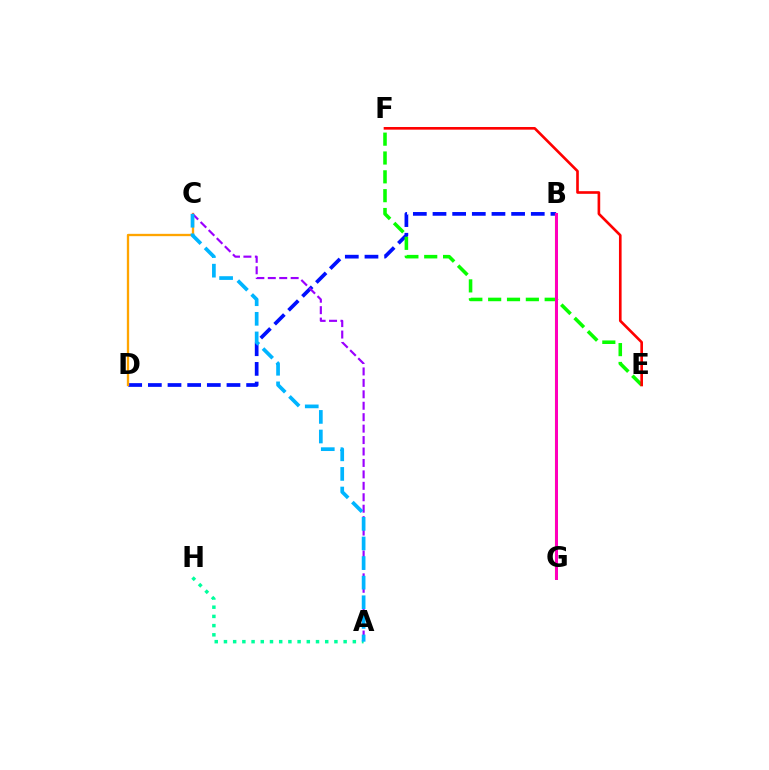{('B', 'D'): [{'color': '#0010ff', 'line_style': 'dashed', 'thickness': 2.67}], ('E', 'F'): [{'color': '#08ff00', 'line_style': 'dashed', 'thickness': 2.56}, {'color': '#ff0000', 'line_style': 'solid', 'thickness': 1.9}], ('C', 'D'): [{'color': '#ffa500', 'line_style': 'solid', 'thickness': 1.68}], ('A', 'C'): [{'color': '#9b00ff', 'line_style': 'dashed', 'thickness': 1.55}, {'color': '#00b5ff', 'line_style': 'dashed', 'thickness': 2.66}], ('A', 'H'): [{'color': '#00ff9d', 'line_style': 'dotted', 'thickness': 2.5}], ('B', 'G'): [{'color': '#b3ff00', 'line_style': 'solid', 'thickness': 1.58}, {'color': '#ff00bd', 'line_style': 'solid', 'thickness': 2.16}]}